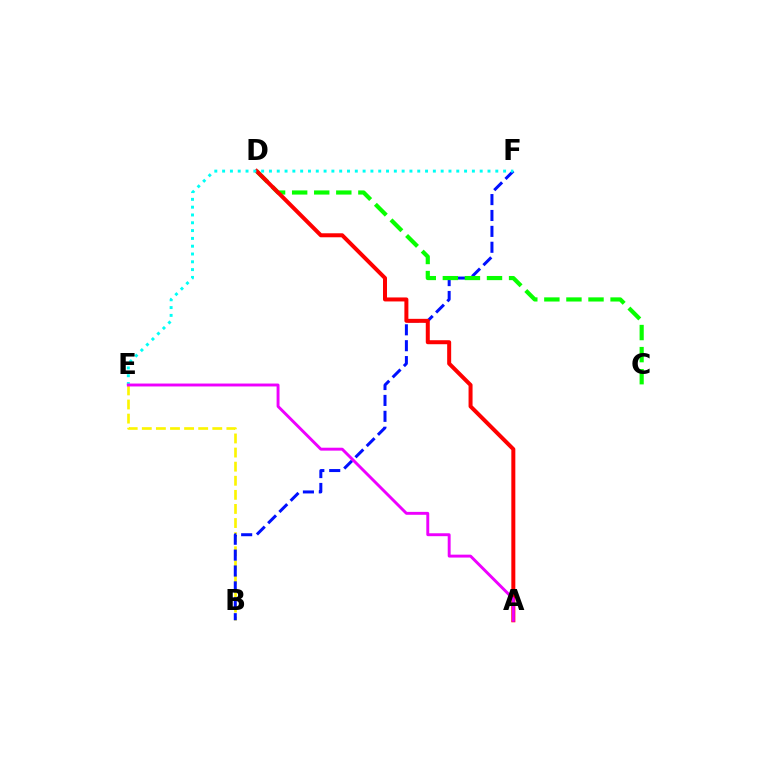{('B', 'E'): [{'color': '#fcf500', 'line_style': 'dashed', 'thickness': 1.91}], ('B', 'F'): [{'color': '#0010ff', 'line_style': 'dashed', 'thickness': 2.16}], ('C', 'D'): [{'color': '#08ff00', 'line_style': 'dashed', 'thickness': 3.0}], ('A', 'D'): [{'color': '#ff0000', 'line_style': 'solid', 'thickness': 2.88}], ('E', 'F'): [{'color': '#00fff6', 'line_style': 'dotted', 'thickness': 2.12}], ('A', 'E'): [{'color': '#ee00ff', 'line_style': 'solid', 'thickness': 2.1}]}